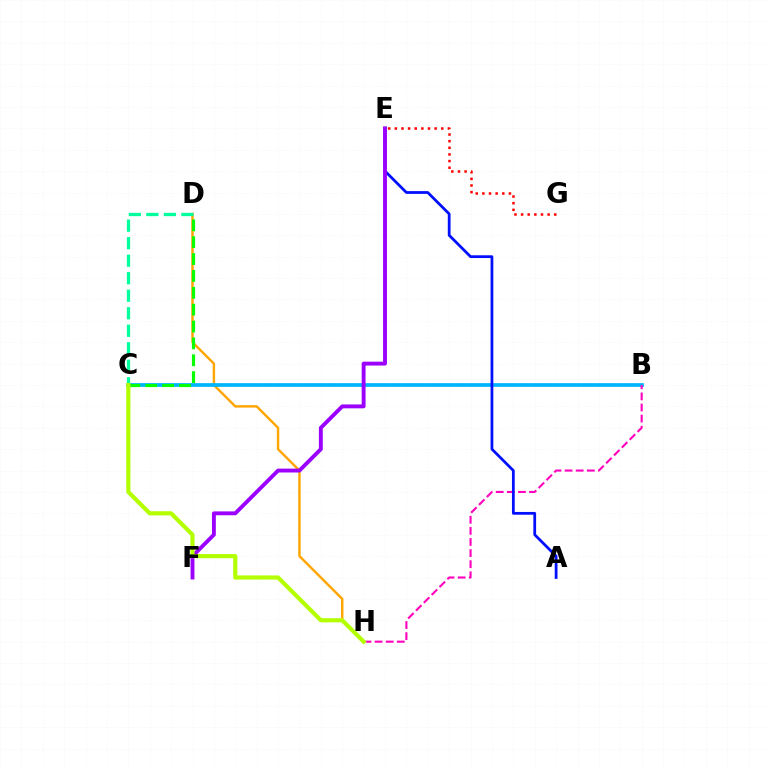{('E', 'G'): [{'color': '#ff0000', 'line_style': 'dotted', 'thickness': 1.8}], ('D', 'H'): [{'color': '#ffa500', 'line_style': 'solid', 'thickness': 1.75}], ('B', 'C'): [{'color': '#00b5ff', 'line_style': 'solid', 'thickness': 2.68}], ('B', 'H'): [{'color': '#ff00bd', 'line_style': 'dashed', 'thickness': 1.51}], ('C', 'D'): [{'color': '#08ff00', 'line_style': 'dashed', 'thickness': 2.29}, {'color': '#00ff9d', 'line_style': 'dashed', 'thickness': 2.38}], ('A', 'E'): [{'color': '#0010ff', 'line_style': 'solid', 'thickness': 1.99}], ('E', 'F'): [{'color': '#9b00ff', 'line_style': 'solid', 'thickness': 2.79}], ('C', 'H'): [{'color': '#b3ff00', 'line_style': 'solid', 'thickness': 3.0}]}